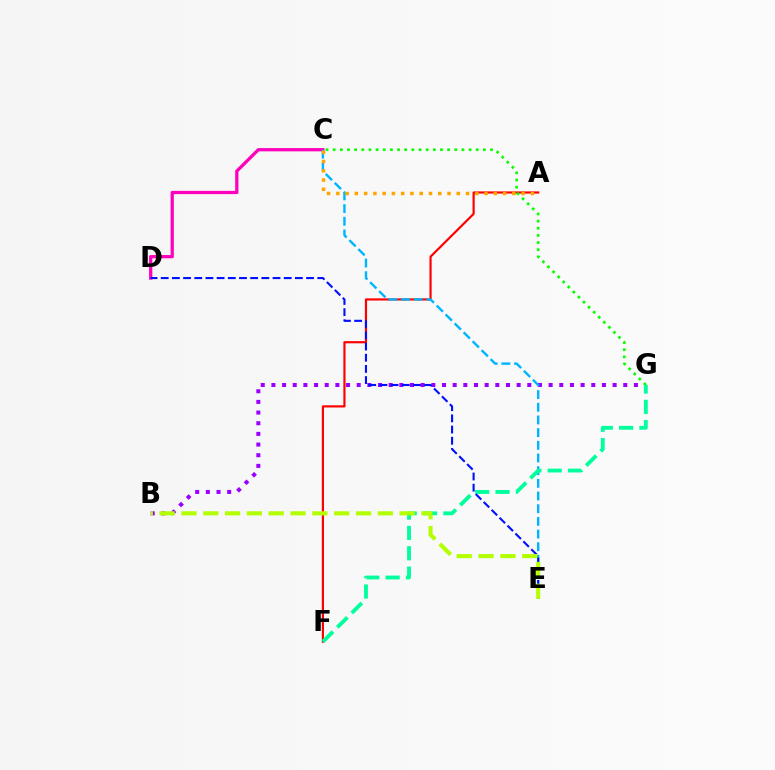{('C', 'D'): [{'color': '#ff00bd', 'line_style': 'solid', 'thickness': 2.34}], ('A', 'F'): [{'color': '#ff0000', 'line_style': 'solid', 'thickness': 1.57}], ('B', 'G'): [{'color': '#9b00ff', 'line_style': 'dotted', 'thickness': 2.9}], ('C', 'G'): [{'color': '#08ff00', 'line_style': 'dotted', 'thickness': 1.94}], ('C', 'E'): [{'color': '#00b5ff', 'line_style': 'dashed', 'thickness': 1.72}], ('A', 'C'): [{'color': '#ffa500', 'line_style': 'dotted', 'thickness': 2.52}], ('F', 'G'): [{'color': '#00ff9d', 'line_style': 'dashed', 'thickness': 2.76}], ('D', 'E'): [{'color': '#0010ff', 'line_style': 'dashed', 'thickness': 1.52}], ('B', 'E'): [{'color': '#b3ff00', 'line_style': 'dashed', 'thickness': 2.96}]}